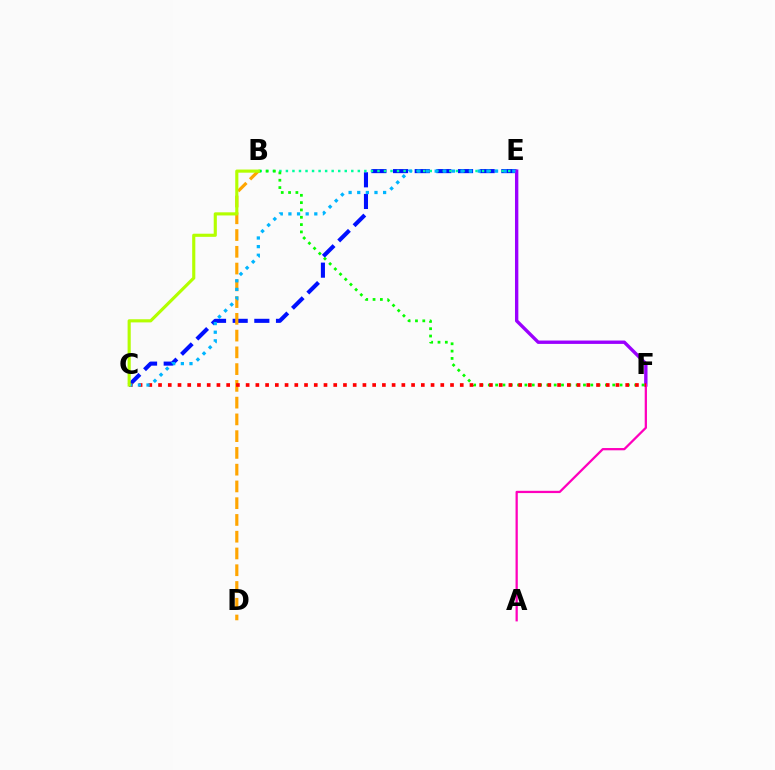{('C', 'E'): [{'color': '#0010ff', 'line_style': 'dashed', 'thickness': 2.94}, {'color': '#00b5ff', 'line_style': 'dotted', 'thickness': 2.34}], ('B', 'E'): [{'color': '#00ff9d', 'line_style': 'dotted', 'thickness': 1.78}], ('E', 'F'): [{'color': '#9b00ff', 'line_style': 'solid', 'thickness': 2.42}], ('B', 'D'): [{'color': '#ffa500', 'line_style': 'dashed', 'thickness': 2.28}], ('A', 'F'): [{'color': '#ff00bd', 'line_style': 'solid', 'thickness': 1.63}], ('B', 'F'): [{'color': '#08ff00', 'line_style': 'dotted', 'thickness': 1.99}], ('C', 'F'): [{'color': '#ff0000', 'line_style': 'dotted', 'thickness': 2.64}], ('B', 'C'): [{'color': '#b3ff00', 'line_style': 'solid', 'thickness': 2.26}]}